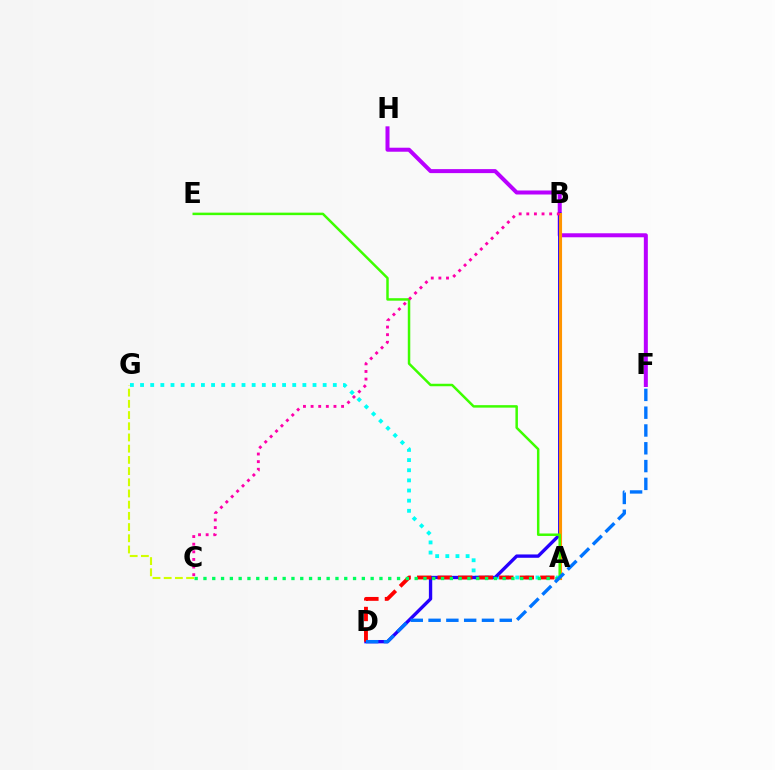{('A', 'G'): [{'color': '#00fff6', 'line_style': 'dotted', 'thickness': 2.76}], ('F', 'H'): [{'color': '#b900ff', 'line_style': 'solid', 'thickness': 2.88}], ('B', 'D'): [{'color': '#2500ff', 'line_style': 'solid', 'thickness': 2.4}], ('A', 'B'): [{'color': '#ff9400', 'line_style': 'solid', 'thickness': 2.24}], ('A', 'E'): [{'color': '#3dff00', 'line_style': 'solid', 'thickness': 1.79}], ('A', 'D'): [{'color': '#ff0000', 'line_style': 'dashed', 'thickness': 2.79}], ('A', 'C'): [{'color': '#00ff5c', 'line_style': 'dotted', 'thickness': 2.39}], ('B', 'C'): [{'color': '#ff00ac', 'line_style': 'dotted', 'thickness': 2.07}], ('C', 'G'): [{'color': '#d1ff00', 'line_style': 'dashed', 'thickness': 1.52}], ('D', 'F'): [{'color': '#0074ff', 'line_style': 'dashed', 'thickness': 2.42}]}